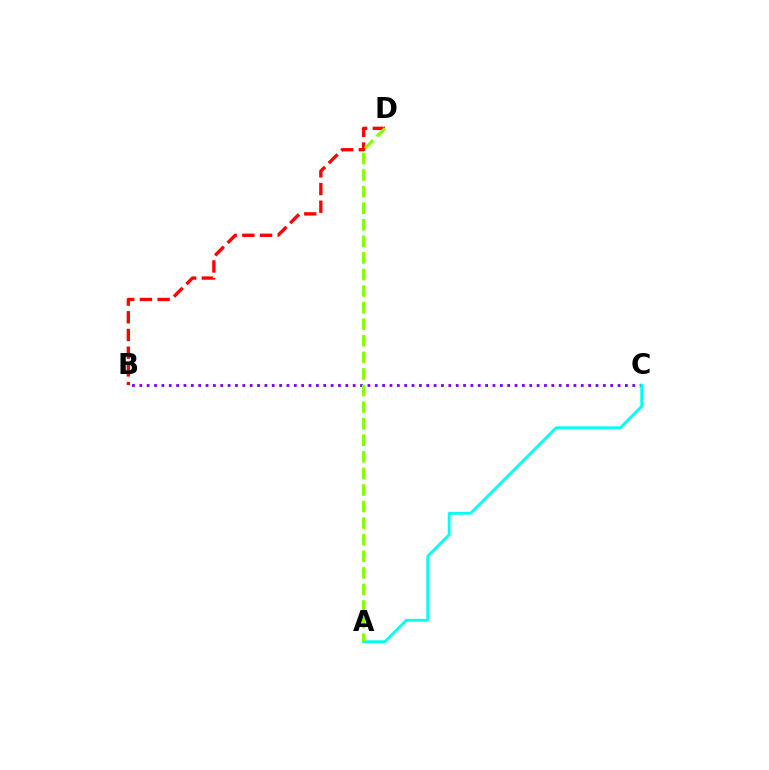{('B', 'C'): [{'color': '#7200ff', 'line_style': 'dotted', 'thickness': 2.0}], ('B', 'D'): [{'color': '#ff0000', 'line_style': 'dashed', 'thickness': 2.4}], ('A', 'C'): [{'color': '#00fff6', 'line_style': 'solid', 'thickness': 2.01}], ('A', 'D'): [{'color': '#84ff00', 'line_style': 'dashed', 'thickness': 2.25}]}